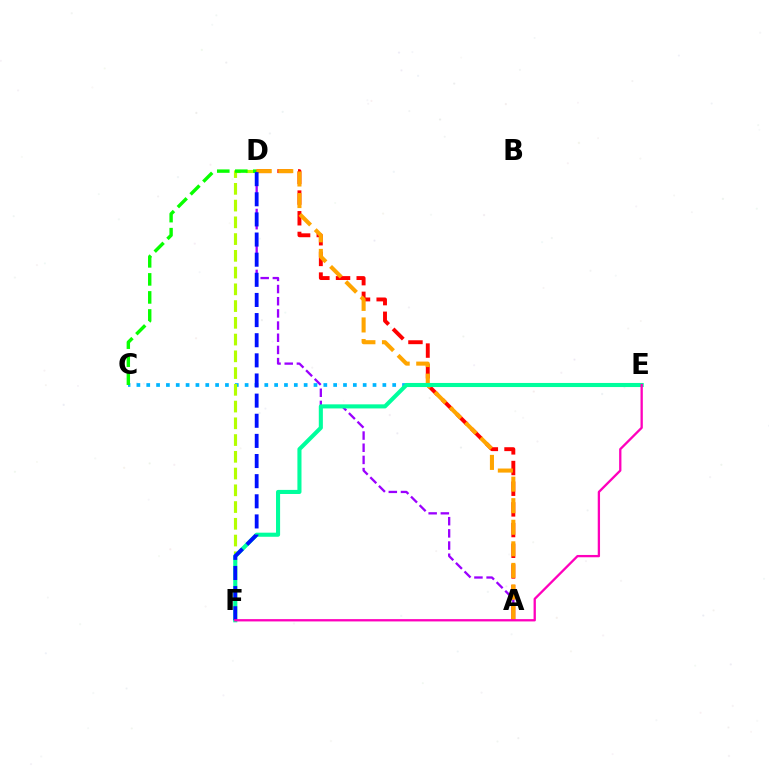{('C', 'E'): [{'color': '#00b5ff', 'line_style': 'dotted', 'thickness': 2.67}], ('D', 'F'): [{'color': '#b3ff00', 'line_style': 'dashed', 'thickness': 2.28}, {'color': '#0010ff', 'line_style': 'dashed', 'thickness': 2.74}], ('A', 'D'): [{'color': '#9b00ff', 'line_style': 'dashed', 'thickness': 1.65}, {'color': '#ff0000', 'line_style': 'dashed', 'thickness': 2.81}, {'color': '#ffa500', 'line_style': 'dashed', 'thickness': 2.93}], ('C', 'D'): [{'color': '#08ff00', 'line_style': 'dashed', 'thickness': 2.45}], ('E', 'F'): [{'color': '#00ff9d', 'line_style': 'solid', 'thickness': 2.94}, {'color': '#ff00bd', 'line_style': 'solid', 'thickness': 1.66}]}